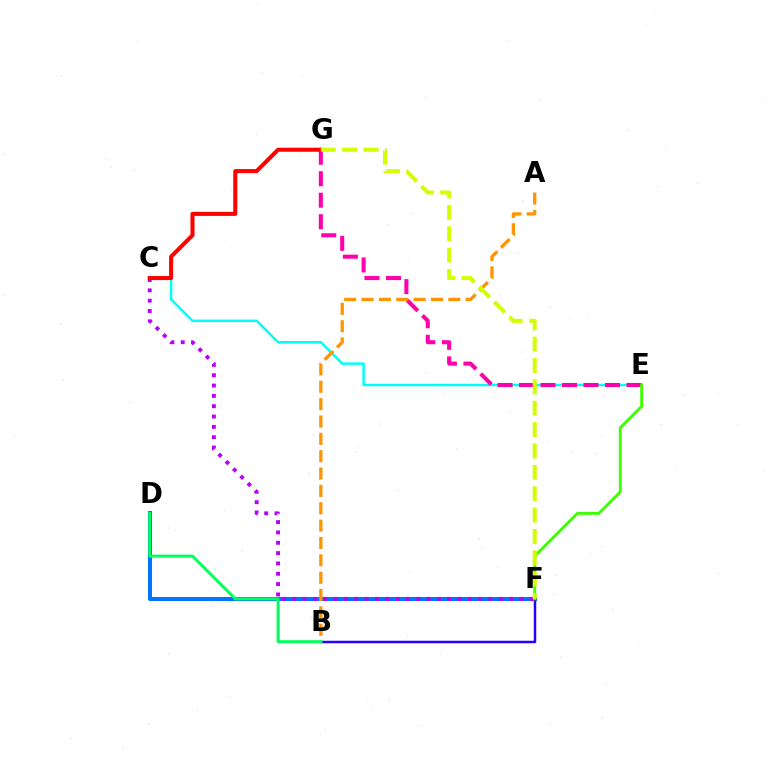{('D', 'F'): [{'color': '#0074ff', 'line_style': 'solid', 'thickness': 2.9}], ('C', 'F'): [{'color': '#b900ff', 'line_style': 'dotted', 'thickness': 2.81}], ('C', 'E'): [{'color': '#00fff6', 'line_style': 'solid', 'thickness': 1.78}], ('E', 'G'): [{'color': '#ff00ac', 'line_style': 'dashed', 'thickness': 2.92}], ('B', 'F'): [{'color': '#2500ff', 'line_style': 'solid', 'thickness': 1.79}], ('E', 'F'): [{'color': '#3dff00', 'line_style': 'solid', 'thickness': 2.08}], ('C', 'G'): [{'color': '#ff0000', 'line_style': 'solid', 'thickness': 2.91}], ('A', 'B'): [{'color': '#ff9400', 'line_style': 'dashed', 'thickness': 2.36}], ('B', 'D'): [{'color': '#00ff5c', 'line_style': 'solid', 'thickness': 2.12}], ('F', 'G'): [{'color': '#d1ff00', 'line_style': 'dashed', 'thickness': 2.9}]}